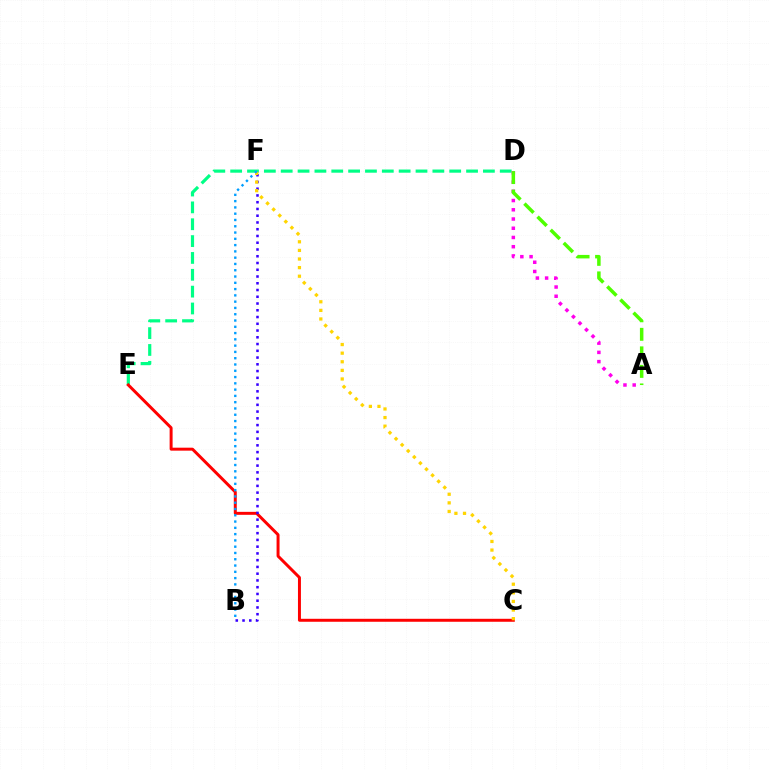{('D', 'E'): [{'color': '#00ff86', 'line_style': 'dashed', 'thickness': 2.29}], ('C', 'E'): [{'color': '#ff0000', 'line_style': 'solid', 'thickness': 2.14}], ('B', 'F'): [{'color': '#3700ff', 'line_style': 'dotted', 'thickness': 1.84}, {'color': '#009eff', 'line_style': 'dotted', 'thickness': 1.71}], ('A', 'D'): [{'color': '#ff00ed', 'line_style': 'dotted', 'thickness': 2.51}, {'color': '#4fff00', 'line_style': 'dashed', 'thickness': 2.52}], ('C', 'F'): [{'color': '#ffd500', 'line_style': 'dotted', 'thickness': 2.34}]}